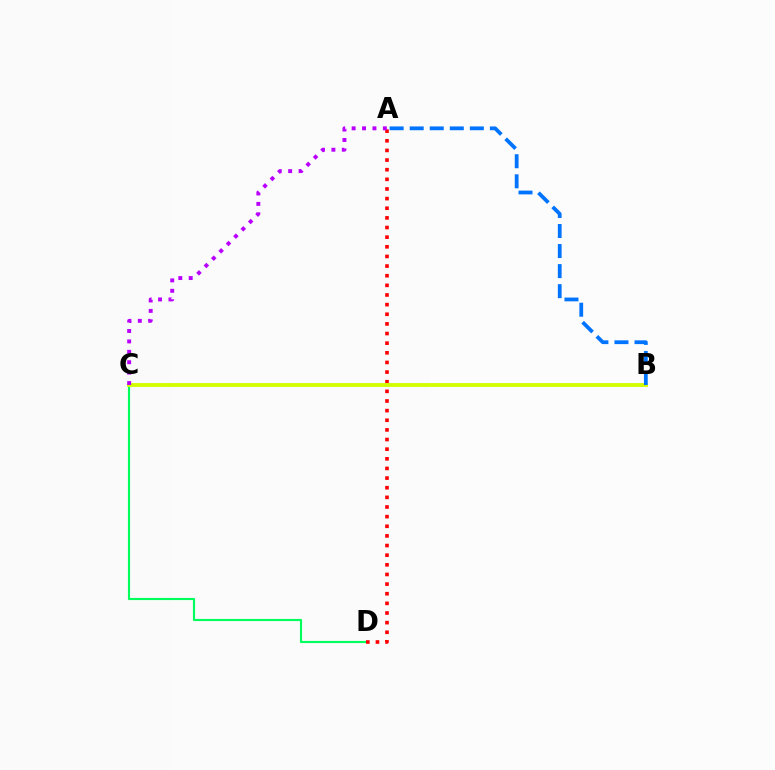{('C', 'D'): [{'color': '#00ff5c', 'line_style': 'solid', 'thickness': 1.55}], ('A', 'D'): [{'color': '#ff0000', 'line_style': 'dotted', 'thickness': 2.62}], ('B', 'C'): [{'color': '#d1ff00', 'line_style': 'solid', 'thickness': 2.79}], ('A', 'C'): [{'color': '#b900ff', 'line_style': 'dotted', 'thickness': 2.83}], ('A', 'B'): [{'color': '#0074ff', 'line_style': 'dashed', 'thickness': 2.72}]}